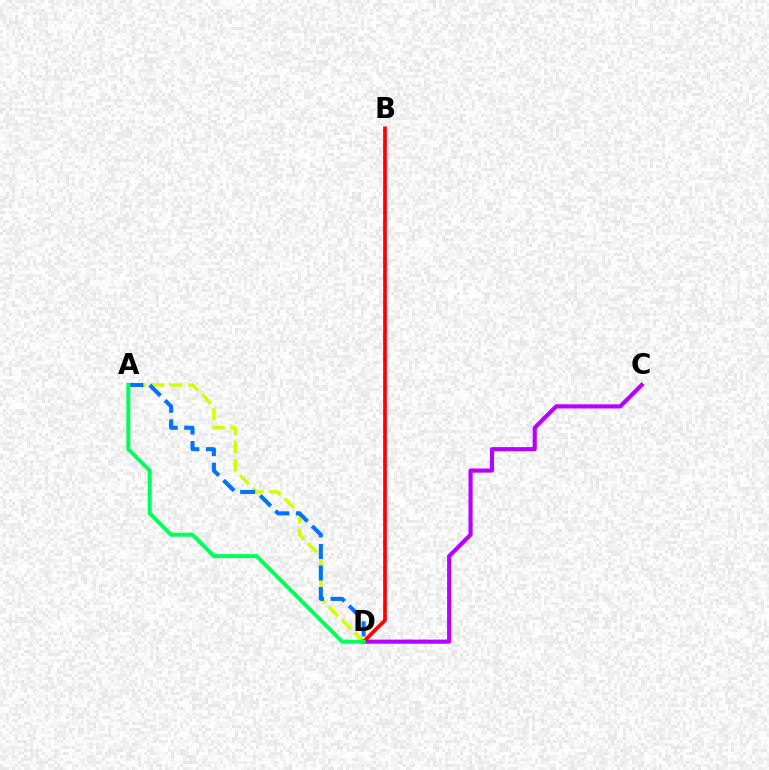{('A', 'D'): [{'color': '#d1ff00', 'line_style': 'dashed', 'thickness': 2.46}, {'color': '#0074ff', 'line_style': 'dashed', 'thickness': 2.92}, {'color': '#00ff5c', 'line_style': 'solid', 'thickness': 2.86}], ('C', 'D'): [{'color': '#b900ff', 'line_style': 'solid', 'thickness': 2.98}], ('B', 'D'): [{'color': '#ff0000', 'line_style': 'solid', 'thickness': 2.66}]}